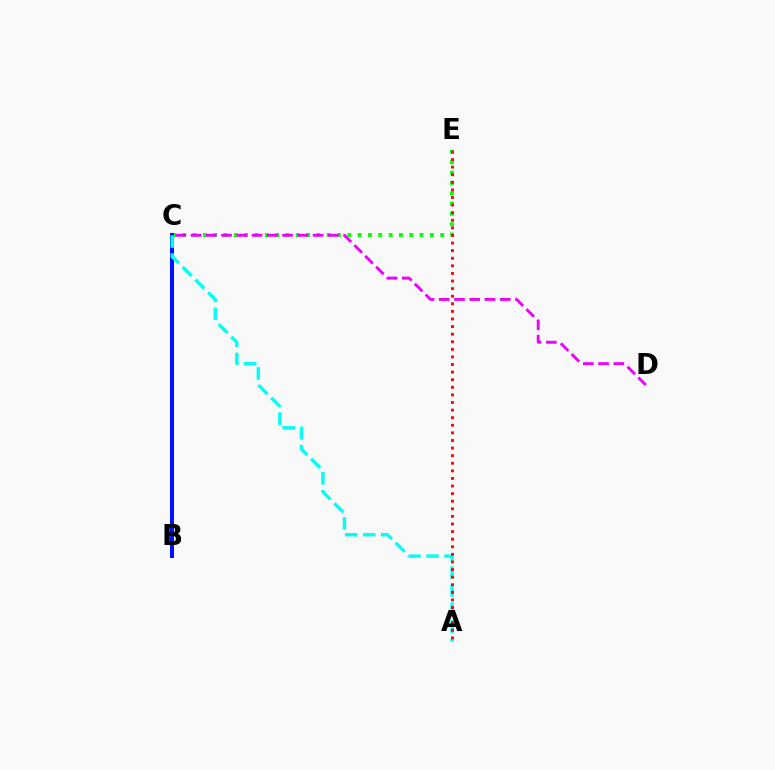{('B', 'C'): [{'color': '#fcf500', 'line_style': 'solid', 'thickness': 1.61}, {'color': '#0010ff', 'line_style': 'solid', 'thickness': 2.89}], ('C', 'E'): [{'color': '#08ff00', 'line_style': 'dotted', 'thickness': 2.8}], ('A', 'C'): [{'color': '#00fff6', 'line_style': 'dashed', 'thickness': 2.45}], ('C', 'D'): [{'color': '#ee00ff', 'line_style': 'dashed', 'thickness': 2.07}], ('A', 'E'): [{'color': '#ff0000', 'line_style': 'dotted', 'thickness': 2.06}]}